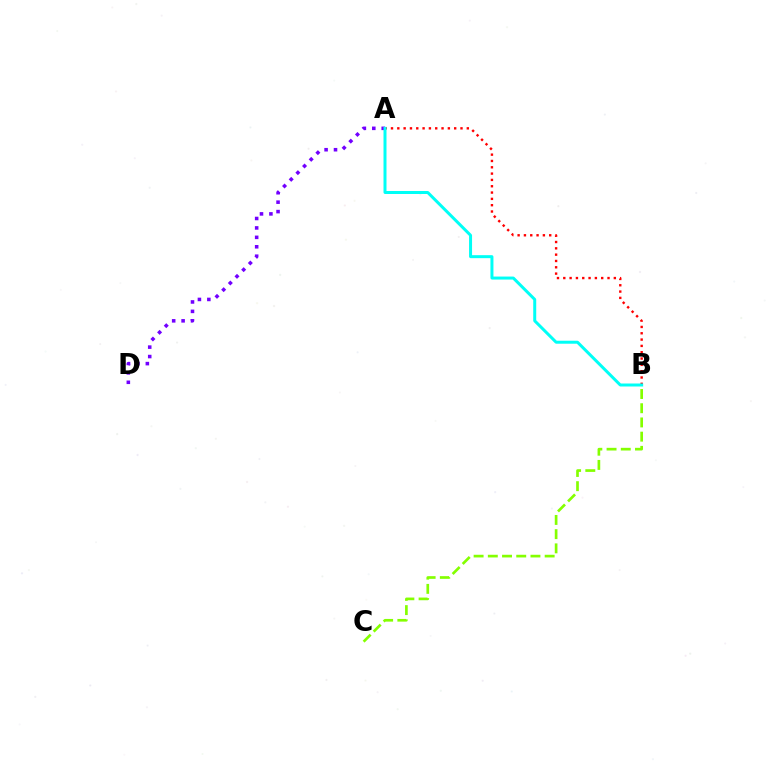{('B', 'C'): [{'color': '#84ff00', 'line_style': 'dashed', 'thickness': 1.93}], ('A', 'B'): [{'color': '#ff0000', 'line_style': 'dotted', 'thickness': 1.72}, {'color': '#00fff6', 'line_style': 'solid', 'thickness': 2.16}], ('A', 'D'): [{'color': '#7200ff', 'line_style': 'dotted', 'thickness': 2.56}]}